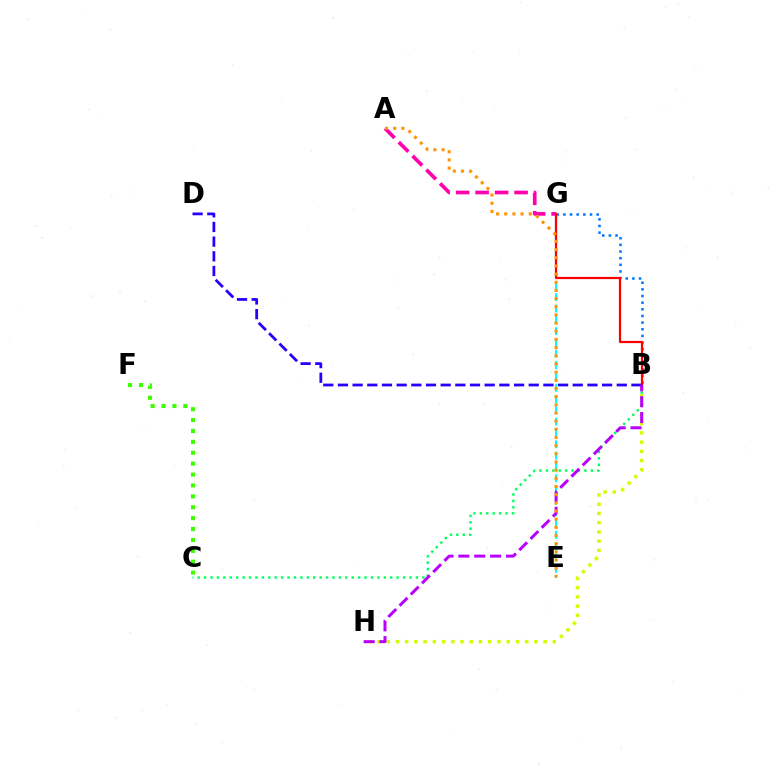{('B', 'G'): [{'color': '#0074ff', 'line_style': 'dotted', 'thickness': 1.81}, {'color': '#ff0000', 'line_style': 'solid', 'thickness': 1.6}], ('E', 'G'): [{'color': '#00fff6', 'line_style': 'dashed', 'thickness': 1.54}], ('B', 'H'): [{'color': '#d1ff00', 'line_style': 'dotted', 'thickness': 2.51}, {'color': '#b900ff', 'line_style': 'dashed', 'thickness': 2.15}], ('B', 'C'): [{'color': '#00ff5c', 'line_style': 'dotted', 'thickness': 1.74}], ('A', 'G'): [{'color': '#ff00ac', 'line_style': 'dashed', 'thickness': 2.65}], ('B', 'D'): [{'color': '#2500ff', 'line_style': 'dashed', 'thickness': 1.99}], ('A', 'E'): [{'color': '#ff9400', 'line_style': 'dotted', 'thickness': 2.22}], ('C', 'F'): [{'color': '#3dff00', 'line_style': 'dotted', 'thickness': 2.96}]}